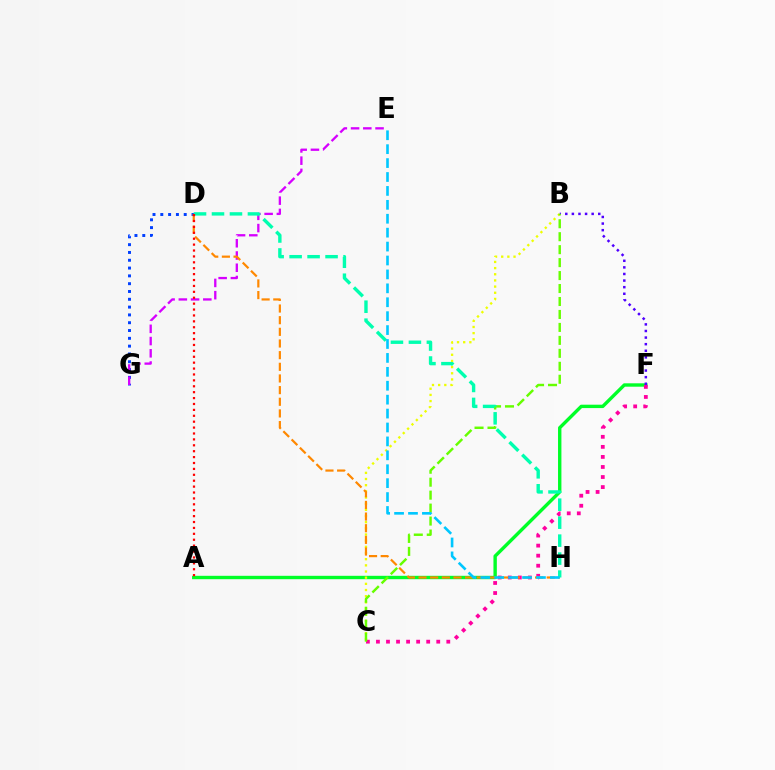{('D', 'G'): [{'color': '#003fff', 'line_style': 'dotted', 'thickness': 2.12}], ('A', 'F'): [{'color': '#00ff27', 'line_style': 'solid', 'thickness': 2.44}], ('B', 'C'): [{'color': '#eeff00', 'line_style': 'dotted', 'thickness': 1.68}, {'color': '#66ff00', 'line_style': 'dashed', 'thickness': 1.76}], ('C', 'F'): [{'color': '#ff00a0', 'line_style': 'dotted', 'thickness': 2.73}], ('B', 'F'): [{'color': '#4f00ff', 'line_style': 'dotted', 'thickness': 1.79}], ('E', 'G'): [{'color': '#d600ff', 'line_style': 'dashed', 'thickness': 1.66}], ('D', 'H'): [{'color': '#ff8800', 'line_style': 'dashed', 'thickness': 1.58}, {'color': '#00ffaf', 'line_style': 'dashed', 'thickness': 2.44}], ('E', 'H'): [{'color': '#00c7ff', 'line_style': 'dashed', 'thickness': 1.89}], ('A', 'D'): [{'color': '#ff0000', 'line_style': 'dotted', 'thickness': 1.6}]}